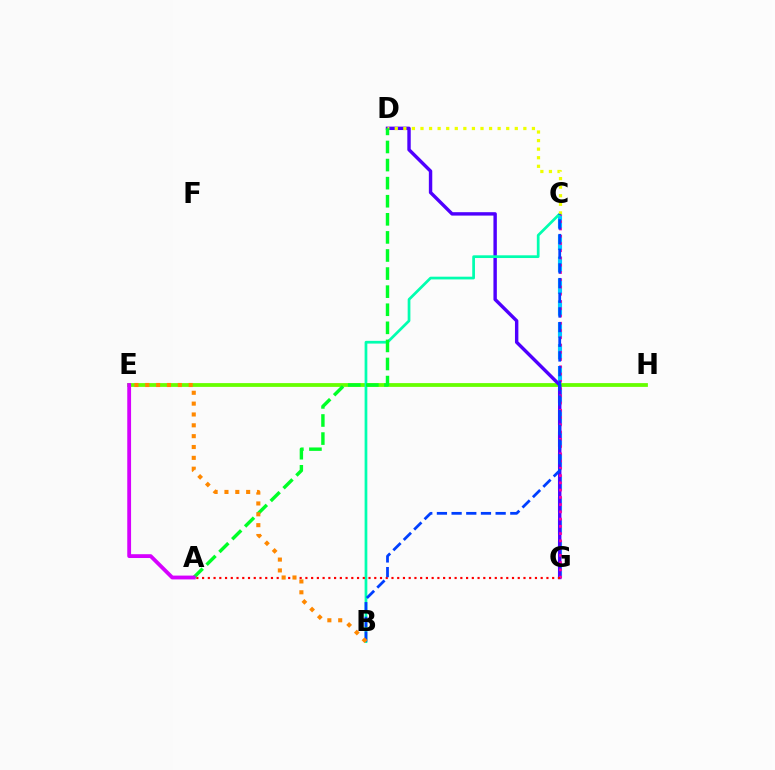{('E', 'H'): [{'color': '#66ff00', 'line_style': 'solid', 'thickness': 2.72}], ('C', 'G'): [{'color': '#00c7ff', 'line_style': 'dashed', 'thickness': 2.97}, {'color': '#ff00a0', 'line_style': 'dotted', 'thickness': 1.97}], ('D', 'G'): [{'color': '#4f00ff', 'line_style': 'solid', 'thickness': 2.46}], ('B', 'C'): [{'color': '#00ffaf', 'line_style': 'solid', 'thickness': 1.96}, {'color': '#003fff', 'line_style': 'dashed', 'thickness': 1.99}], ('A', 'G'): [{'color': '#ff0000', 'line_style': 'dotted', 'thickness': 1.56}], ('C', 'D'): [{'color': '#eeff00', 'line_style': 'dotted', 'thickness': 2.33}], ('A', 'D'): [{'color': '#00ff27', 'line_style': 'dashed', 'thickness': 2.46}], ('B', 'E'): [{'color': '#ff8800', 'line_style': 'dotted', 'thickness': 2.95}], ('A', 'E'): [{'color': '#d600ff', 'line_style': 'solid', 'thickness': 2.75}]}